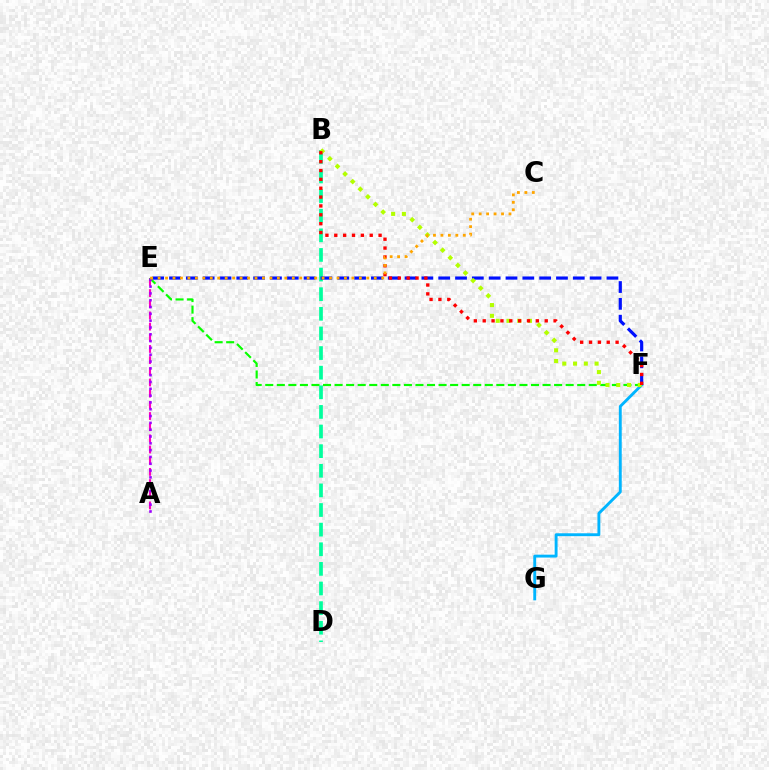{('A', 'E'): [{'color': '#ff00bd', 'line_style': 'dashed', 'thickness': 1.52}, {'color': '#9b00ff', 'line_style': 'dotted', 'thickness': 1.85}], ('B', 'D'): [{'color': '#00ff9d', 'line_style': 'dashed', 'thickness': 2.67}], ('E', 'F'): [{'color': '#08ff00', 'line_style': 'dashed', 'thickness': 1.57}, {'color': '#0010ff', 'line_style': 'dashed', 'thickness': 2.29}], ('F', 'G'): [{'color': '#00b5ff', 'line_style': 'solid', 'thickness': 2.08}], ('B', 'F'): [{'color': '#b3ff00', 'line_style': 'dotted', 'thickness': 2.92}, {'color': '#ff0000', 'line_style': 'dotted', 'thickness': 2.41}], ('C', 'E'): [{'color': '#ffa500', 'line_style': 'dotted', 'thickness': 2.03}]}